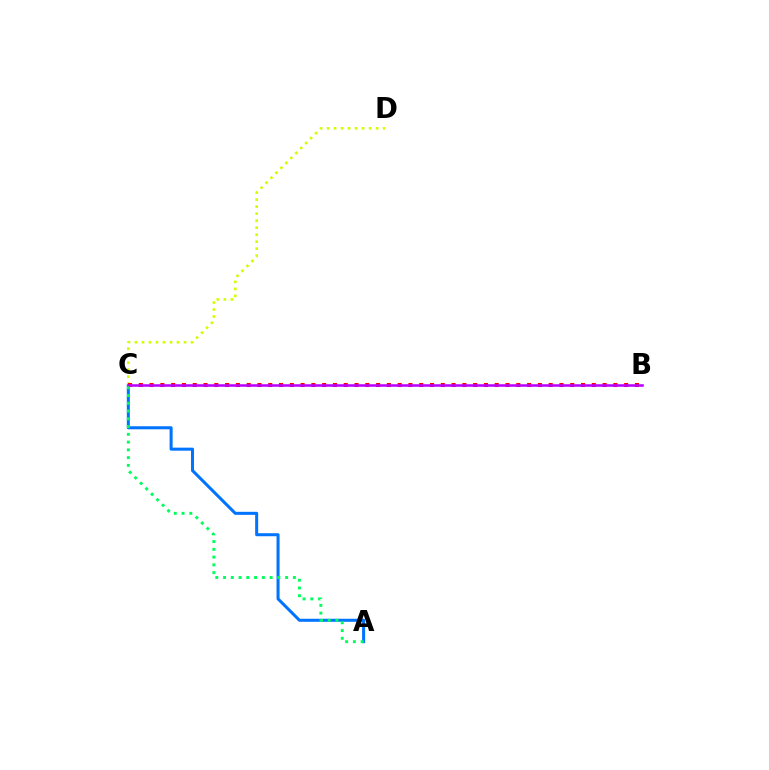{('A', 'C'): [{'color': '#0074ff', 'line_style': 'solid', 'thickness': 2.19}, {'color': '#00ff5c', 'line_style': 'dotted', 'thickness': 2.11}], ('C', 'D'): [{'color': '#d1ff00', 'line_style': 'dotted', 'thickness': 1.9}], ('B', 'C'): [{'color': '#ff0000', 'line_style': 'dotted', 'thickness': 2.93}, {'color': '#b900ff', 'line_style': 'solid', 'thickness': 1.84}]}